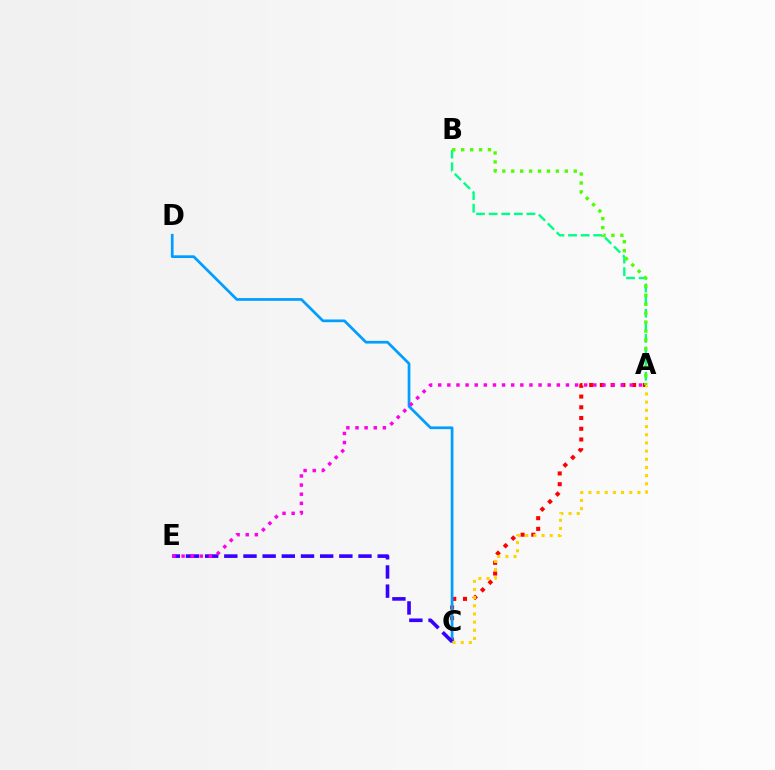{('A', 'C'): [{'color': '#ff0000', 'line_style': 'dotted', 'thickness': 2.92}, {'color': '#ffd500', 'line_style': 'dotted', 'thickness': 2.22}], ('A', 'B'): [{'color': '#00ff86', 'line_style': 'dashed', 'thickness': 1.71}, {'color': '#4fff00', 'line_style': 'dotted', 'thickness': 2.43}], ('C', 'D'): [{'color': '#009eff', 'line_style': 'solid', 'thickness': 1.96}], ('C', 'E'): [{'color': '#3700ff', 'line_style': 'dashed', 'thickness': 2.6}], ('A', 'E'): [{'color': '#ff00ed', 'line_style': 'dotted', 'thickness': 2.48}]}